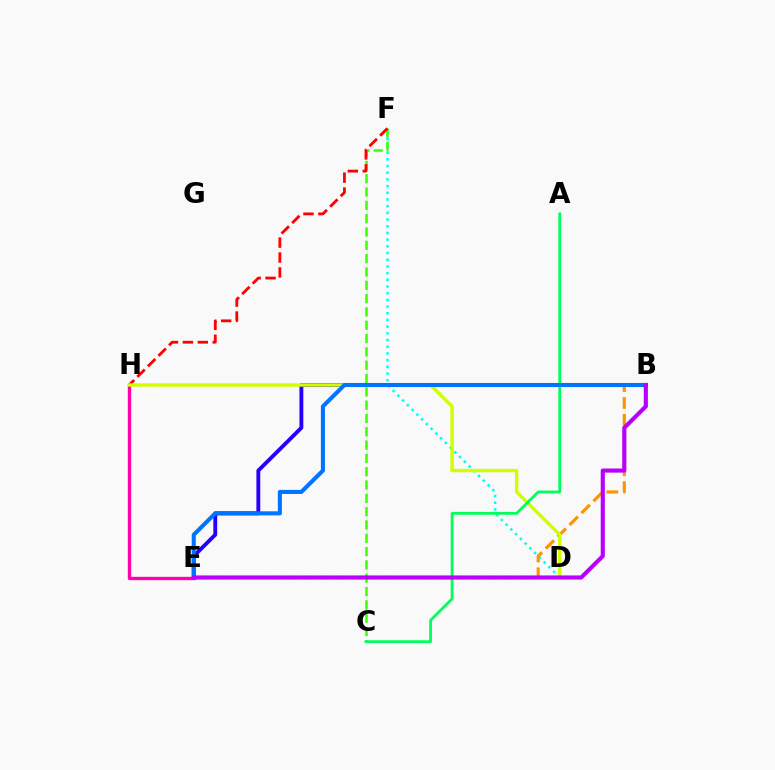{('B', 'E'): [{'color': '#2500ff', 'line_style': 'solid', 'thickness': 2.78}, {'color': '#ff9400', 'line_style': 'dashed', 'thickness': 2.29}, {'color': '#0074ff', 'line_style': 'solid', 'thickness': 2.93}, {'color': '#b900ff', 'line_style': 'solid', 'thickness': 2.97}], ('D', 'F'): [{'color': '#00fff6', 'line_style': 'dotted', 'thickness': 1.82}], ('E', 'H'): [{'color': '#ff00ac', 'line_style': 'solid', 'thickness': 2.4}], ('C', 'F'): [{'color': '#3dff00', 'line_style': 'dashed', 'thickness': 1.81}], ('F', 'H'): [{'color': '#ff0000', 'line_style': 'dashed', 'thickness': 2.03}], ('D', 'H'): [{'color': '#d1ff00', 'line_style': 'solid', 'thickness': 2.46}], ('A', 'C'): [{'color': '#00ff5c', 'line_style': 'solid', 'thickness': 2.02}]}